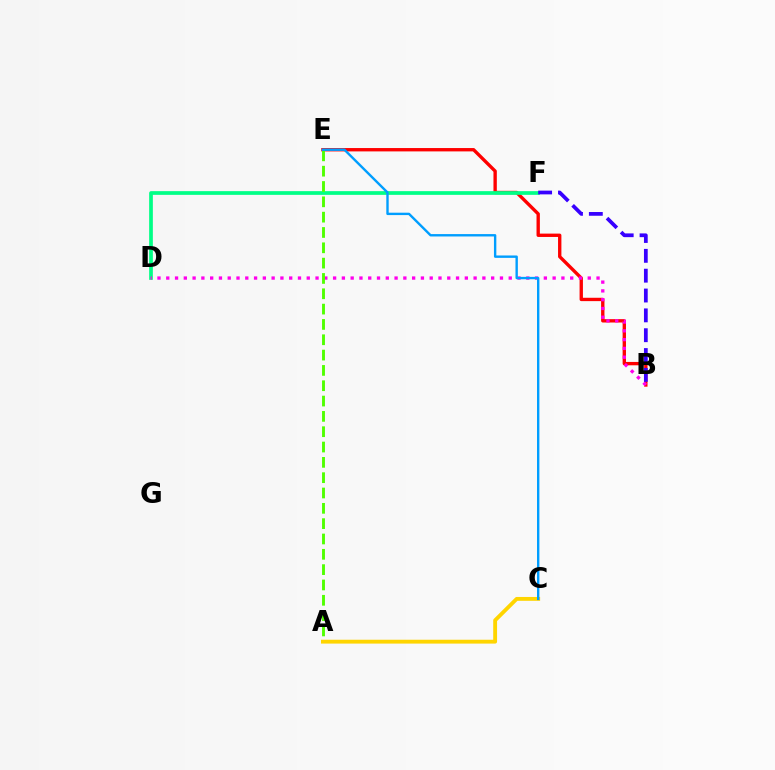{('B', 'E'): [{'color': '#ff0000', 'line_style': 'solid', 'thickness': 2.41}], ('D', 'F'): [{'color': '#00ff86', 'line_style': 'solid', 'thickness': 2.67}], ('B', 'D'): [{'color': '#ff00ed', 'line_style': 'dotted', 'thickness': 2.39}], ('A', 'E'): [{'color': '#4fff00', 'line_style': 'dashed', 'thickness': 2.08}], ('A', 'C'): [{'color': '#ffd500', 'line_style': 'solid', 'thickness': 2.77}], ('C', 'E'): [{'color': '#009eff', 'line_style': 'solid', 'thickness': 1.72}], ('B', 'F'): [{'color': '#3700ff', 'line_style': 'dashed', 'thickness': 2.7}]}